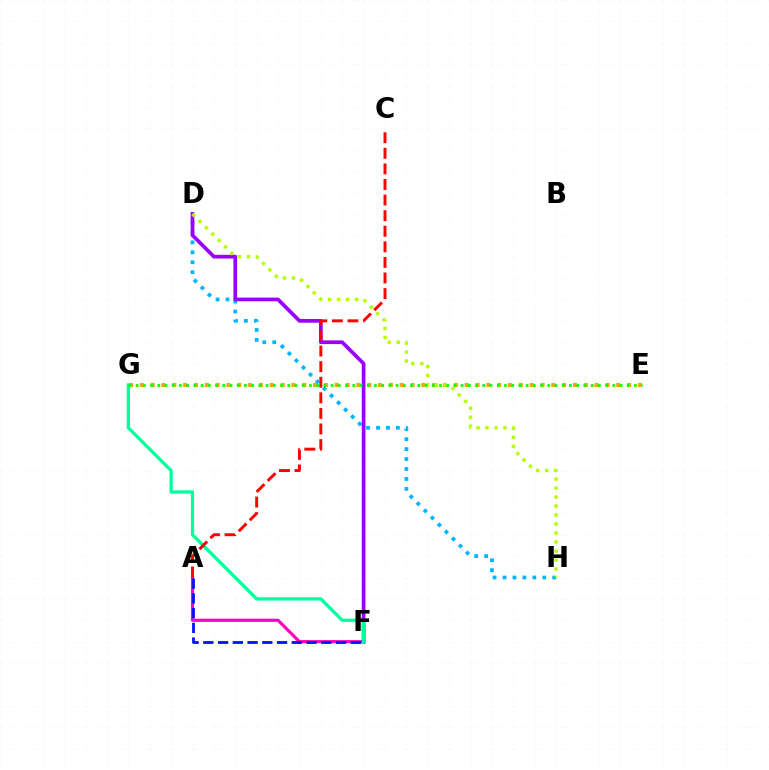{('E', 'G'): [{'color': '#ffa500', 'line_style': 'dotted', 'thickness': 2.94}, {'color': '#08ff00', 'line_style': 'dotted', 'thickness': 1.96}], ('D', 'H'): [{'color': '#00b5ff', 'line_style': 'dotted', 'thickness': 2.7}, {'color': '#b3ff00', 'line_style': 'dotted', 'thickness': 2.44}], ('D', 'F'): [{'color': '#9b00ff', 'line_style': 'solid', 'thickness': 2.68}], ('A', 'F'): [{'color': '#ff00bd', 'line_style': 'solid', 'thickness': 2.25}, {'color': '#0010ff', 'line_style': 'dashed', 'thickness': 2.0}], ('F', 'G'): [{'color': '#00ff9d', 'line_style': 'solid', 'thickness': 2.35}], ('A', 'C'): [{'color': '#ff0000', 'line_style': 'dashed', 'thickness': 2.12}]}